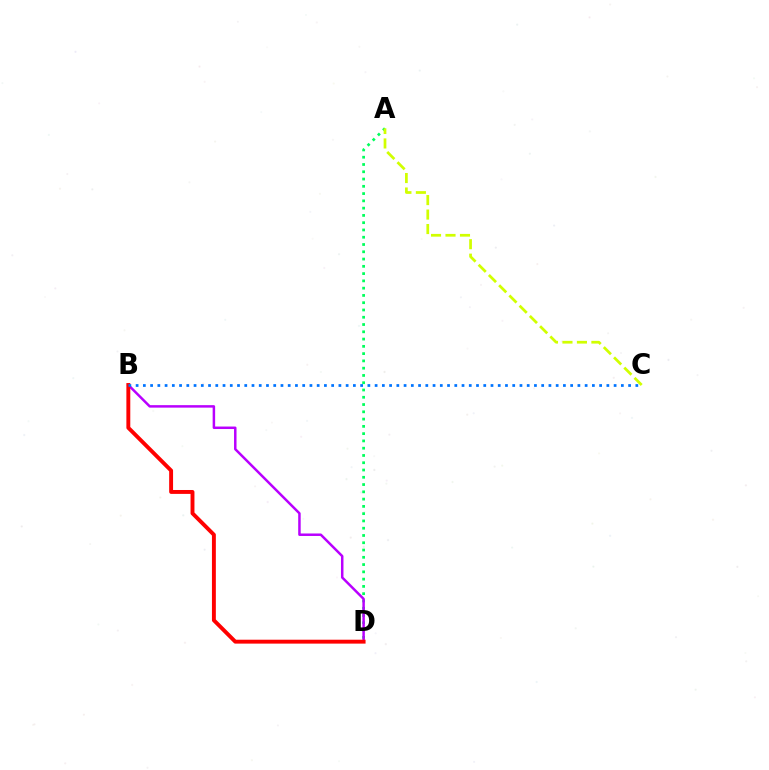{('A', 'D'): [{'color': '#00ff5c', 'line_style': 'dotted', 'thickness': 1.98}], ('A', 'C'): [{'color': '#d1ff00', 'line_style': 'dashed', 'thickness': 1.97}], ('B', 'D'): [{'color': '#b900ff', 'line_style': 'solid', 'thickness': 1.79}, {'color': '#ff0000', 'line_style': 'solid', 'thickness': 2.81}], ('B', 'C'): [{'color': '#0074ff', 'line_style': 'dotted', 'thickness': 1.97}]}